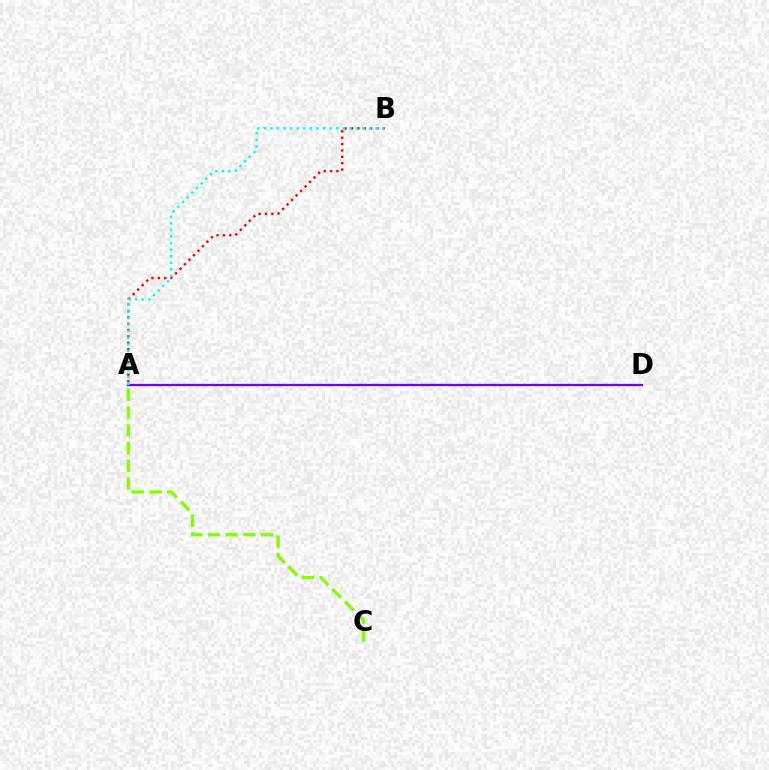{('A', 'C'): [{'color': '#84ff00', 'line_style': 'dashed', 'thickness': 2.41}], ('A', 'B'): [{'color': '#ff0000', 'line_style': 'dotted', 'thickness': 1.73}, {'color': '#00fff6', 'line_style': 'dotted', 'thickness': 1.79}], ('A', 'D'): [{'color': '#7200ff', 'line_style': 'solid', 'thickness': 1.64}]}